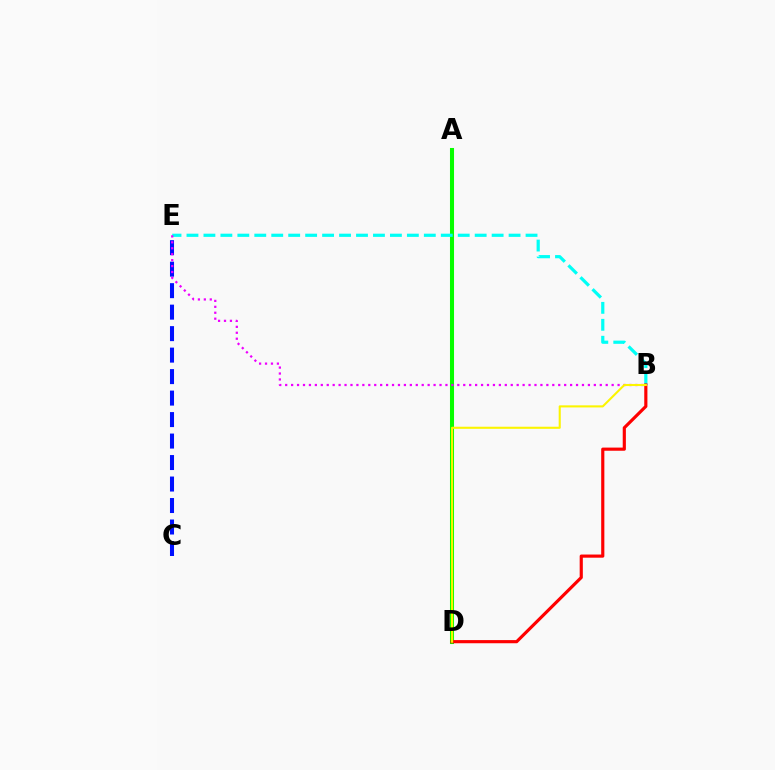{('A', 'D'): [{'color': '#08ff00', 'line_style': 'solid', 'thickness': 2.92}], ('B', 'E'): [{'color': '#00fff6', 'line_style': 'dashed', 'thickness': 2.3}, {'color': '#ee00ff', 'line_style': 'dotted', 'thickness': 1.61}], ('C', 'E'): [{'color': '#0010ff', 'line_style': 'dashed', 'thickness': 2.92}], ('B', 'D'): [{'color': '#ff0000', 'line_style': 'solid', 'thickness': 2.27}, {'color': '#fcf500', 'line_style': 'solid', 'thickness': 1.5}]}